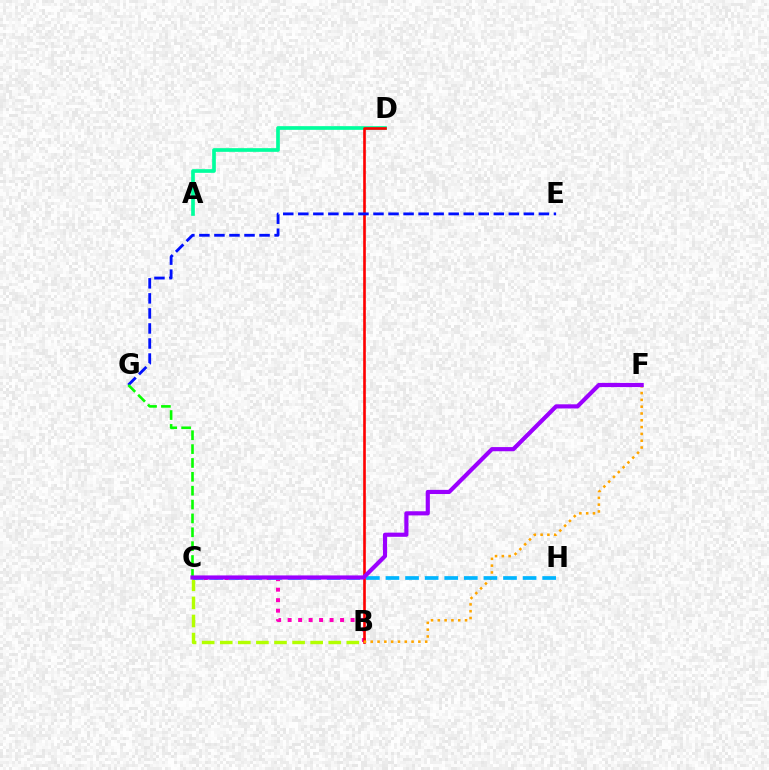{('B', 'C'): [{'color': '#b3ff00', 'line_style': 'dashed', 'thickness': 2.46}, {'color': '#ff00bd', 'line_style': 'dotted', 'thickness': 2.85}], ('A', 'D'): [{'color': '#00ff9d', 'line_style': 'solid', 'thickness': 2.65}], ('B', 'D'): [{'color': '#ff0000', 'line_style': 'solid', 'thickness': 1.9}], ('B', 'F'): [{'color': '#ffa500', 'line_style': 'dotted', 'thickness': 1.85}], ('C', 'H'): [{'color': '#00b5ff', 'line_style': 'dashed', 'thickness': 2.66}], ('E', 'G'): [{'color': '#0010ff', 'line_style': 'dashed', 'thickness': 2.04}], ('C', 'G'): [{'color': '#08ff00', 'line_style': 'dashed', 'thickness': 1.88}], ('C', 'F'): [{'color': '#9b00ff', 'line_style': 'solid', 'thickness': 2.99}]}